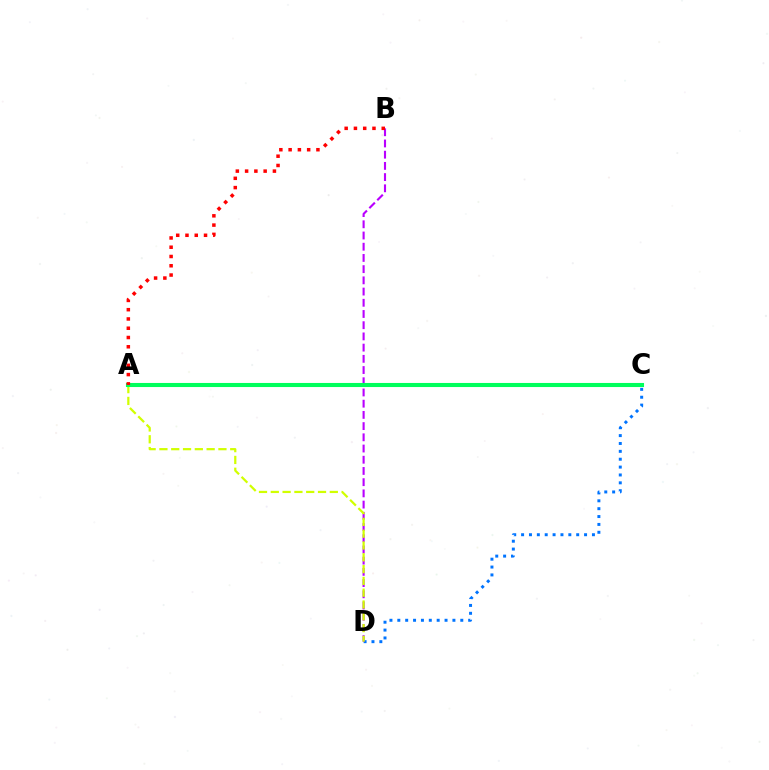{('C', 'D'): [{'color': '#0074ff', 'line_style': 'dotted', 'thickness': 2.14}], ('B', 'D'): [{'color': '#b900ff', 'line_style': 'dashed', 'thickness': 1.52}], ('A', 'D'): [{'color': '#d1ff00', 'line_style': 'dashed', 'thickness': 1.6}], ('A', 'C'): [{'color': '#00ff5c', 'line_style': 'solid', 'thickness': 2.94}], ('A', 'B'): [{'color': '#ff0000', 'line_style': 'dotted', 'thickness': 2.52}]}